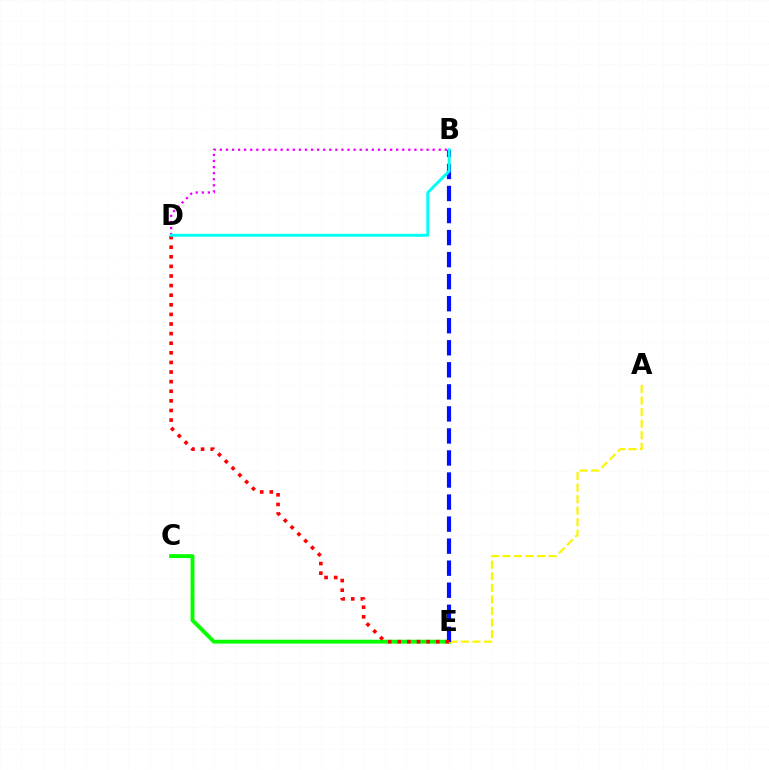{('C', 'E'): [{'color': '#08ff00', 'line_style': 'solid', 'thickness': 2.81}], ('A', 'E'): [{'color': '#fcf500', 'line_style': 'dashed', 'thickness': 1.57}], ('B', 'E'): [{'color': '#0010ff', 'line_style': 'dashed', 'thickness': 2.99}], ('B', 'D'): [{'color': '#ee00ff', 'line_style': 'dotted', 'thickness': 1.65}, {'color': '#00fff6', 'line_style': 'solid', 'thickness': 2.11}], ('D', 'E'): [{'color': '#ff0000', 'line_style': 'dotted', 'thickness': 2.61}]}